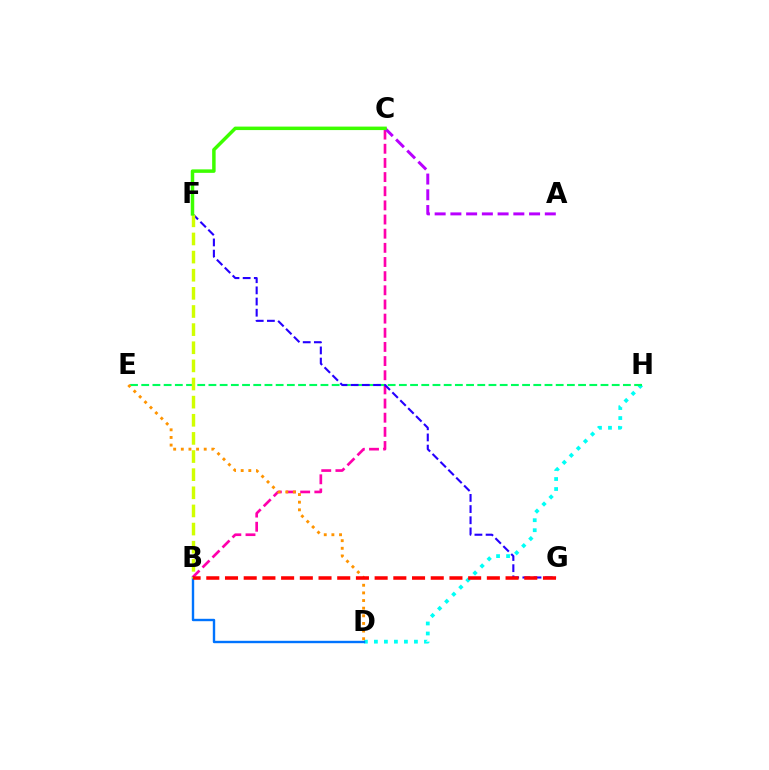{('B', 'C'): [{'color': '#ff00ac', 'line_style': 'dashed', 'thickness': 1.92}], ('D', 'H'): [{'color': '#00fff6', 'line_style': 'dotted', 'thickness': 2.72}], ('E', 'H'): [{'color': '#00ff5c', 'line_style': 'dashed', 'thickness': 1.52}], ('F', 'G'): [{'color': '#2500ff', 'line_style': 'dashed', 'thickness': 1.52}], ('A', 'C'): [{'color': '#b900ff', 'line_style': 'dashed', 'thickness': 2.14}], ('B', 'D'): [{'color': '#0074ff', 'line_style': 'solid', 'thickness': 1.73}], ('B', 'F'): [{'color': '#d1ff00', 'line_style': 'dashed', 'thickness': 2.46}], ('D', 'E'): [{'color': '#ff9400', 'line_style': 'dotted', 'thickness': 2.07}], ('C', 'F'): [{'color': '#3dff00', 'line_style': 'solid', 'thickness': 2.51}], ('B', 'G'): [{'color': '#ff0000', 'line_style': 'dashed', 'thickness': 2.54}]}